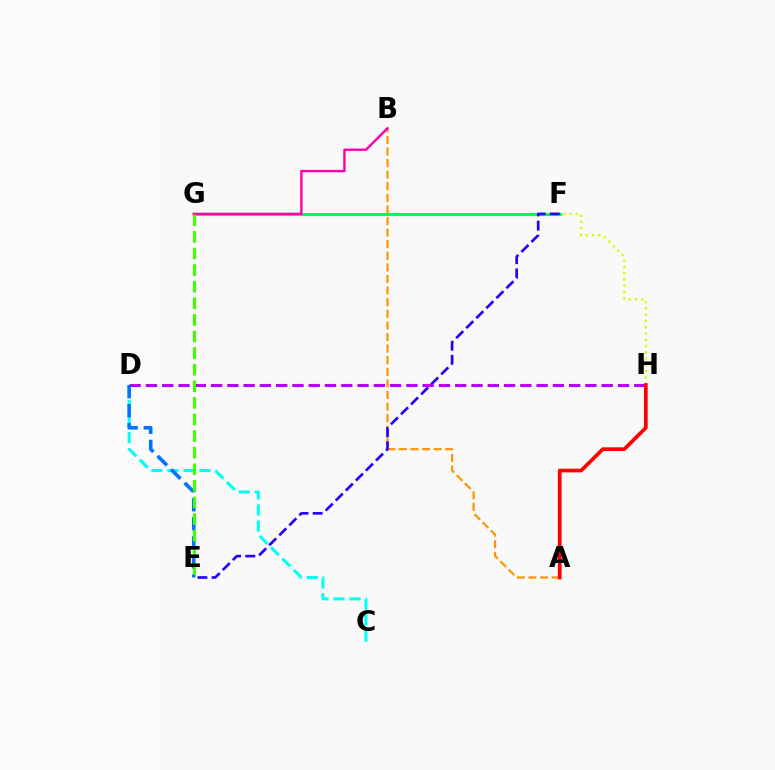{('F', 'G'): [{'color': '#00ff5c', 'line_style': 'solid', 'thickness': 2.27}], ('A', 'B'): [{'color': '#ff9400', 'line_style': 'dashed', 'thickness': 1.57}], ('E', 'F'): [{'color': '#2500ff', 'line_style': 'dashed', 'thickness': 1.92}], ('F', 'H'): [{'color': '#d1ff00', 'line_style': 'dotted', 'thickness': 1.71}], ('C', 'D'): [{'color': '#00fff6', 'line_style': 'dashed', 'thickness': 2.18}], ('D', 'H'): [{'color': '#b900ff', 'line_style': 'dashed', 'thickness': 2.21}], ('D', 'E'): [{'color': '#0074ff', 'line_style': 'dashed', 'thickness': 2.59}], ('B', 'G'): [{'color': '#ff00ac', 'line_style': 'solid', 'thickness': 1.74}], ('A', 'H'): [{'color': '#ff0000', 'line_style': 'solid', 'thickness': 2.66}], ('E', 'G'): [{'color': '#3dff00', 'line_style': 'dashed', 'thickness': 2.25}]}